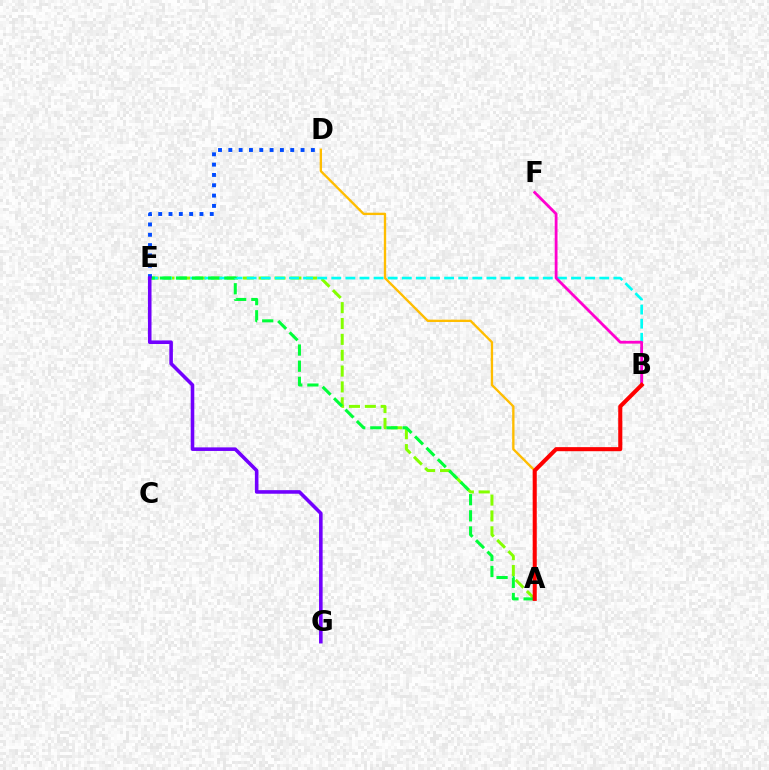{('A', 'E'): [{'color': '#84ff00', 'line_style': 'dashed', 'thickness': 2.15}, {'color': '#00ff39', 'line_style': 'dashed', 'thickness': 2.19}], ('A', 'D'): [{'color': '#ffbd00', 'line_style': 'solid', 'thickness': 1.69}], ('B', 'E'): [{'color': '#00fff6', 'line_style': 'dashed', 'thickness': 1.92}], ('B', 'F'): [{'color': '#ff00cf', 'line_style': 'solid', 'thickness': 2.01}], ('A', 'B'): [{'color': '#ff0000', 'line_style': 'solid', 'thickness': 2.93}], ('D', 'E'): [{'color': '#004bff', 'line_style': 'dotted', 'thickness': 2.8}], ('E', 'G'): [{'color': '#7200ff', 'line_style': 'solid', 'thickness': 2.58}]}